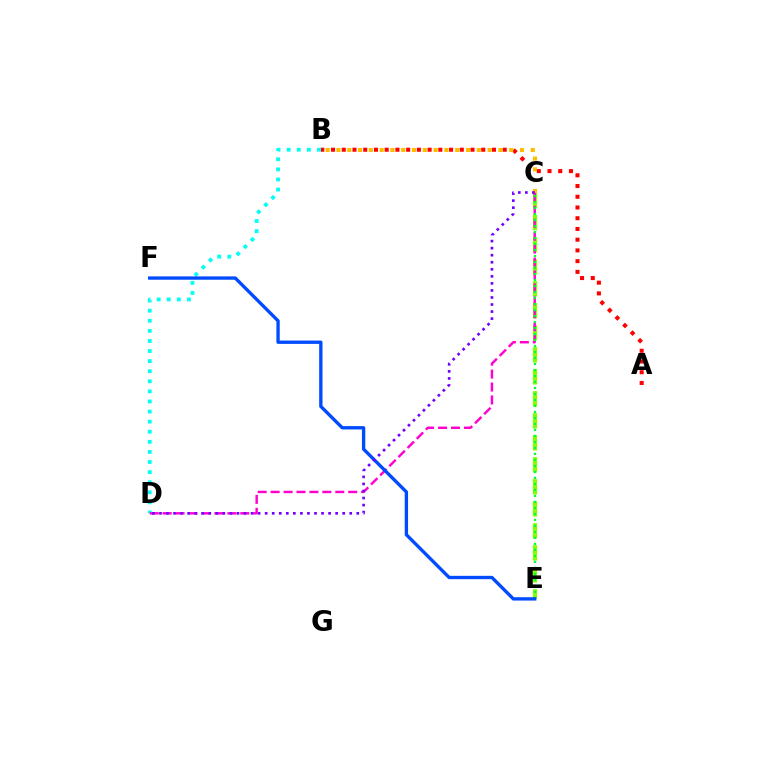{('A', 'B'): [{'color': '#ff0000', 'line_style': 'dotted', 'thickness': 2.92}], ('B', 'C'): [{'color': '#ffbd00', 'line_style': 'dotted', 'thickness': 2.93}], ('B', 'D'): [{'color': '#00fff6', 'line_style': 'dotted', 'thickness': 2.74}], ('C', 'E'): [{'color': '#84ff00', 'line_style': 'dashed', 'thickness': 2.99}, {'color': '#00ff39', 'line_style': 'dotted', 'thickness': 1.63}], ('C', 'D'): [{'color': '#ff00cf', 'line_style': 'dashed', 'thickness': 1.76}, {'color': '#7200ff', 'line_style': 'dotted', 'thickness': 1.91}], ('E', 'F'): [{'color': '#004bff', 'line_style': 'solid', 'thickness': 2.4}]}